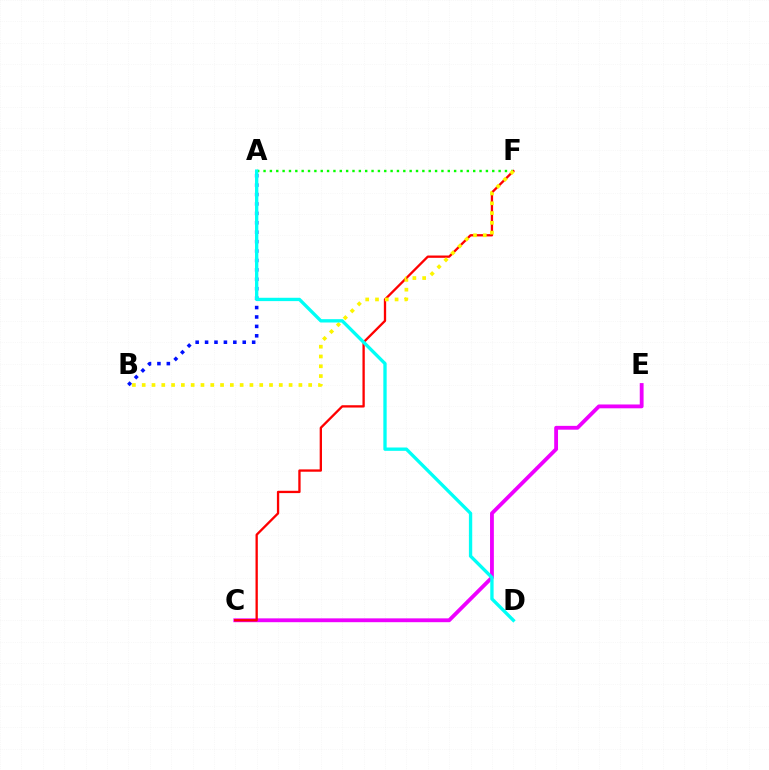{('C', 'E'): [{'color': '#ee00ff', 'line_style': 'solid', 'thickness': 2.75}], ('C', 'F'): [{'color': '#ff0000', 'line_style': 'solid', 'thickness': 1.67}], ('A', 'F'): [{'color': '#08ff00', 'line_style': 'dotted', 'thickness': 1.73}], ('A', 'B'): [{'color': '#0010ff', 'line_style': 'dotted', 'thickness': 2.56}], ('B', 'F'): [{'color': '#fcf500', 'line_style': 'dotted', 'thickness': 2.66}], ('A', 'D'): [{'color': '#00fff6', 'line_style': 'solid', 'thickness': 2.4}]}